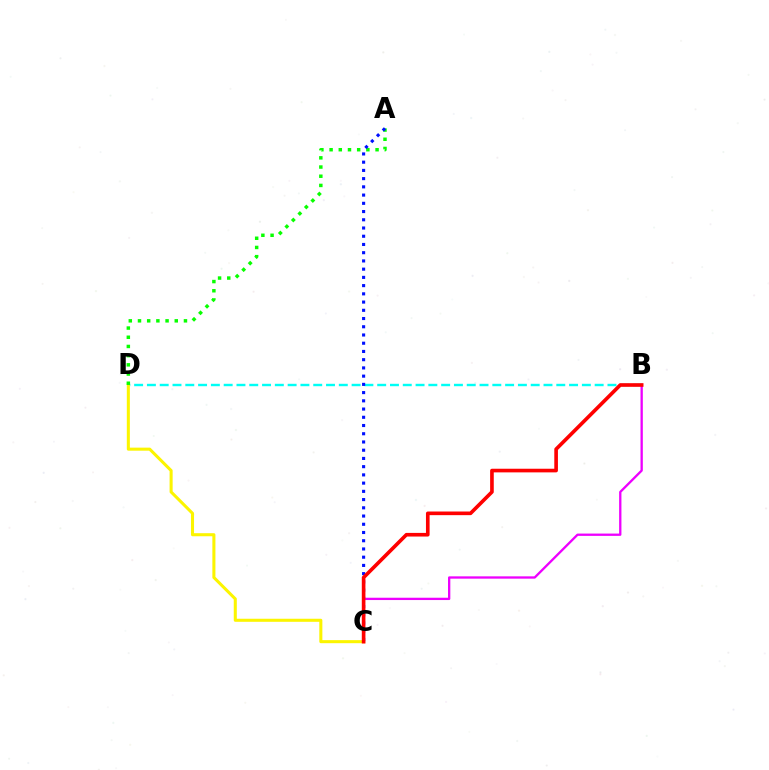{('B', 'D'): [{'color': '#00fff6', 'line_style': 'dashed', 'thickness': 1.74}], ('C', 'D'): [{'color': '#fcf500', 'line_style': 'solid', 'thickness': 2.2}], ('A', 'D'): [{'color': '#08ff00', 'line_style': 'dotted', 'thickness': 2.5}], ('A', 'C'): [{'color': '#0010ff', 'line_style': 'dotted', 'thickness': 2.24}], ('B', 'C'): [{'color': '#ee00ff', 'line_style': 'solid', 'thickness': 1.67}, {'color': '#ff0000', 'line_style': 'solid', 'thickness': 2.62}]}